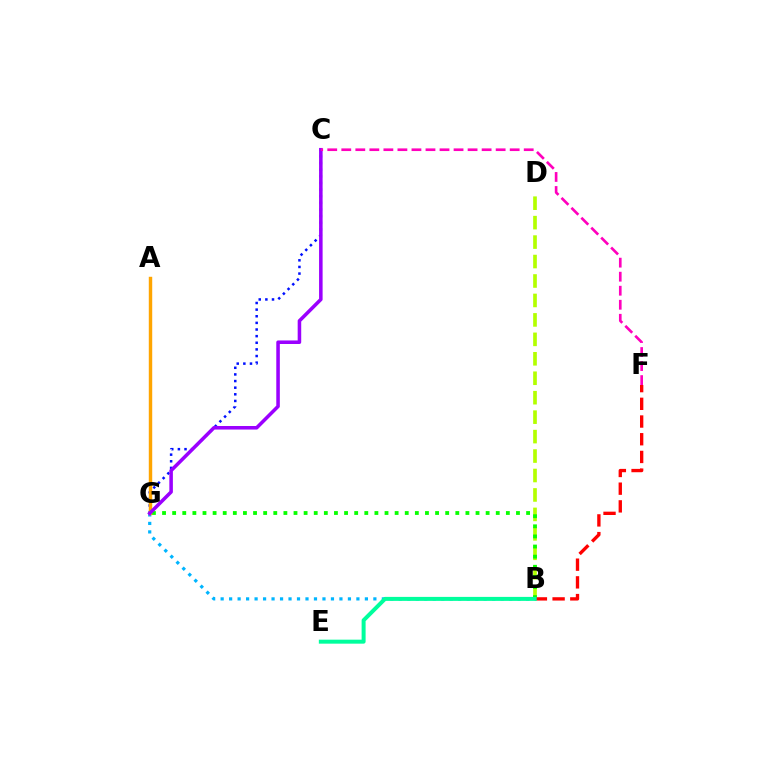{('B', 'D'): [{'color': '#b3ff00', 'line_style': 'dashed', 'thickness': 2.64}], ('B', 'G'): [{'color': '#08ff00', 'line_style': 'dotted', 'thickness': 2.75}, {'color': '#00b5ff', 'line_style': 'dotted', 'thickness': 2.31}], ('C', 'G'): [{'color': '#0010ff', 'line_style': 'dotted', 'thickness': 1.8}, {'color': '#9b00ff', 'line_style': 'solid', 'thickness': 2.55}], ('B', 'F'): [{'color': '#ff0000', 'line_style': 'dashed', 'thickness': 2.41}], ('A', 'G'): [{'color': '#ffa500', 'line_style': 'solid', 'thickness': 2.47}], ('C', 'F'): [{'color': '#ff00bd', 'line_style': 'dashed', 'thickness': 1.91}], ('B', 'E'): [{'color': '#00ff9d', 'line_style': 'solid', 'thickness': 2.87}]}